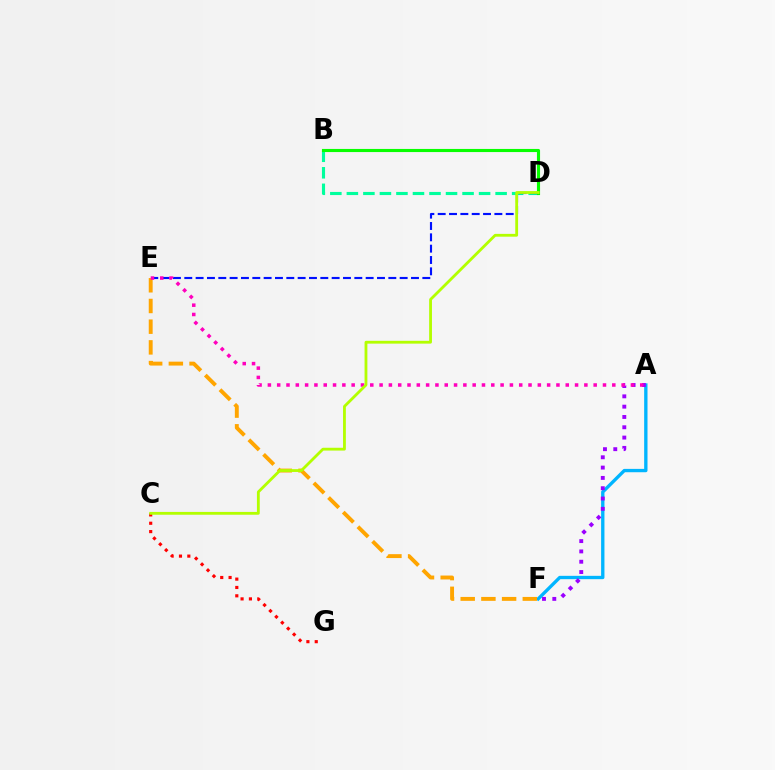{('A', 'F'): [{'color': '#00b5ff', 'line_style': 'solid', 'thickness': 2.4}, {'color': '#9b00ff', 'line_style': 'dotted', 'thickness': 2.8}], ('E', 'F'): [{'color': '#ffa500', 'line_style': 'dashed', 'thickness': 2.81}], ('C', 'G'): [{'color': '#ff0000', 'line_style': 'dotted', 'thickness': 2.27}], ('B', 'D'): [{'color': '#00ff9d', 'line_style': 'dashed', 'thickness': 2.25}, {'color': '#08ff00', 'line_style': 'solid', 'thickness': 2.24}], ('D', 'E'): [{'color': '#0010ff', 'line_style': 'dashed', 'thickness': 1.54}], ('A', 'E'): [{'color': '#ff00bd', 'line_style': 'dotted', 'thickness': 2.53}], ('C', 'D'): [{'color': '#b3ff00', 'line_style': 'solid', 'thickness': 2.02}]}